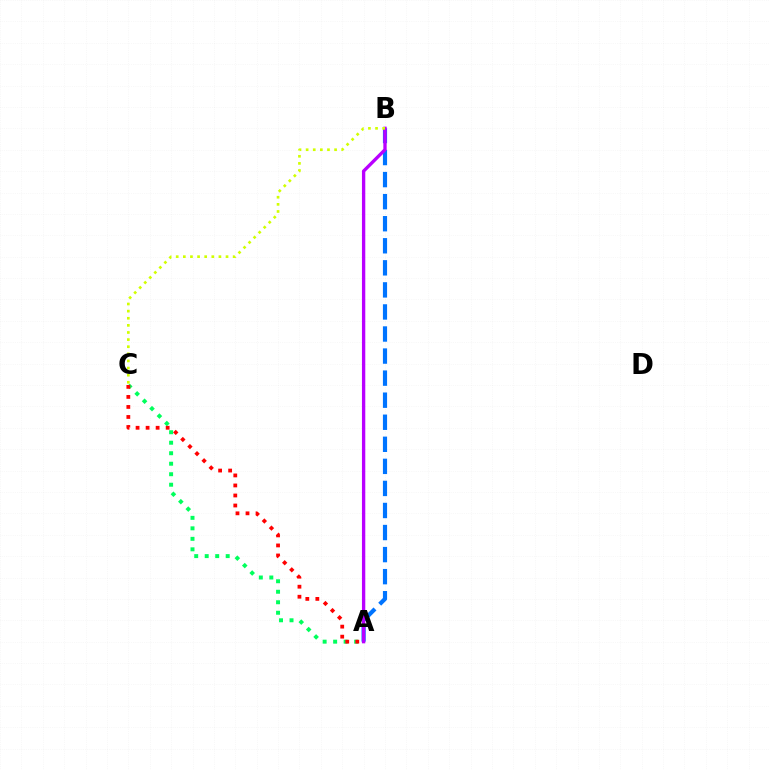{('A', 'C'): [{'color': '#00ff5c', 'line_style': 'dotted', 'thickness': 2.85}, {'color': '#ff0000', 'line_style': 'dotted', 'thickness': 2.72}], ('A', 'B'): [{'color': '#0074ff', 'line_style': 'dashed', 'thickness': 3.0}, {'color': '#b900ff', 'line_style': 'solid', 'thickness': 2.4}], ('B', 'C'): [{'color': '#d1ff00', 'line_style': 'dotted', 'thickness': 1.93}]}